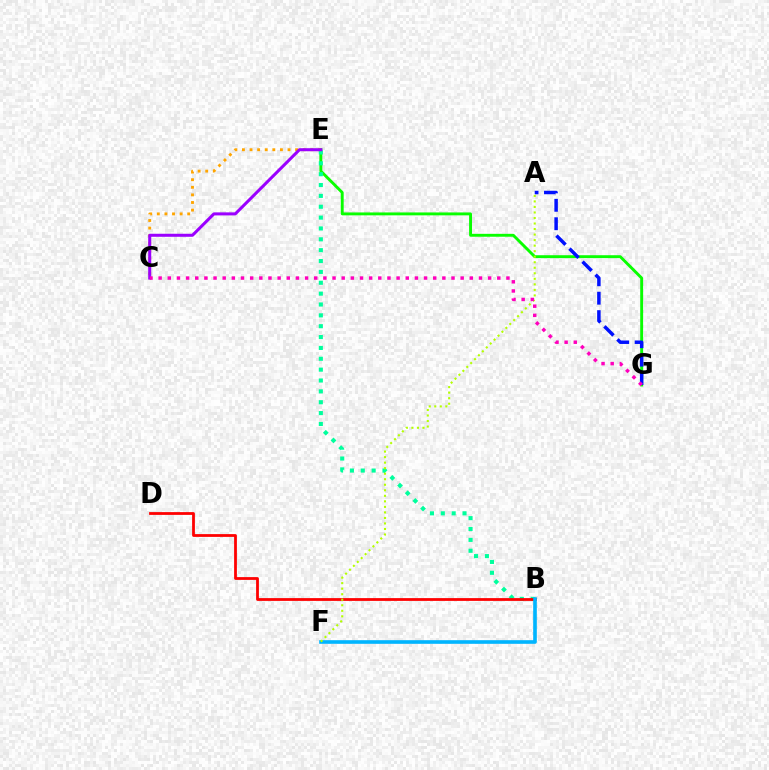{('E', 'G'): [{'color': '#08ff00', 'line_style': 'solid', 'thickness': 2.09}], ('C', 'E'): [{'color': '#ffa500', 'line_style': 'dotted', 'thickness': 2.06}, {'color': '#9b00ff', 'line_style': 'solid', 'thickness': 2.18}], ('B', 'E'): [{'color': '#00ff9d', 'line_style': 'dotted', 'thickness': 2.95}], ('B', 'D'): [{'color': '#ff0000', 'line_style': 'solid', 'thickness': 2.0}], ('B', 'F'): [{'color': '#00b5ff', 'line_style': 'solid', 'thickness': 2.62}], ('A', 'F'): [{'color': '#b3ff00', 'line_style': 'dotted', 'thickness': 1.5}], ('A', 'G'): [{'color': '#0010ff', 'line_style': 'dashed', 'thickness': 2.5}], ('C', 'G'): [{'color': '#ff00bd', 'line_style': 'dotted', 'thickness': 2.49}]}